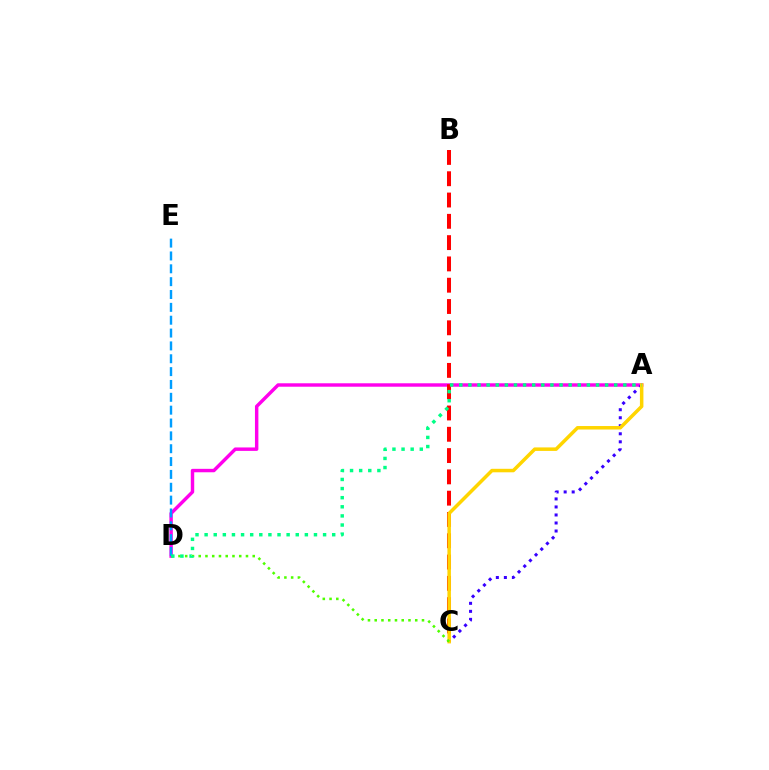{('A', 'D'): [{'color': '#ff00ed', 'line_style': 'solid', 'thickness': 2.47}, {'color': '#00ff86', 'line_style': 'dotted', 'thickness': 2.48}], ('B', 'C'): [{'color': '#ff0000', 'line_style': 'dashed', 'thickness': 2.89}], ('A', 'C'): [{'color': '#3700ff', 'line_style': 'dotted', 'thickness': 2.18}, {'color': '#ffd500', 'line_style': 'solid', 'thickness': 2.52}], ('C', 'D'): [{'color': '#4fff00', 'line_style': 'dotted', 'thickness': 1.83}], ('D', 'E'): [{'color': '#009eff', 'line_style': 'dashed', 'thickness': 1.75}]}